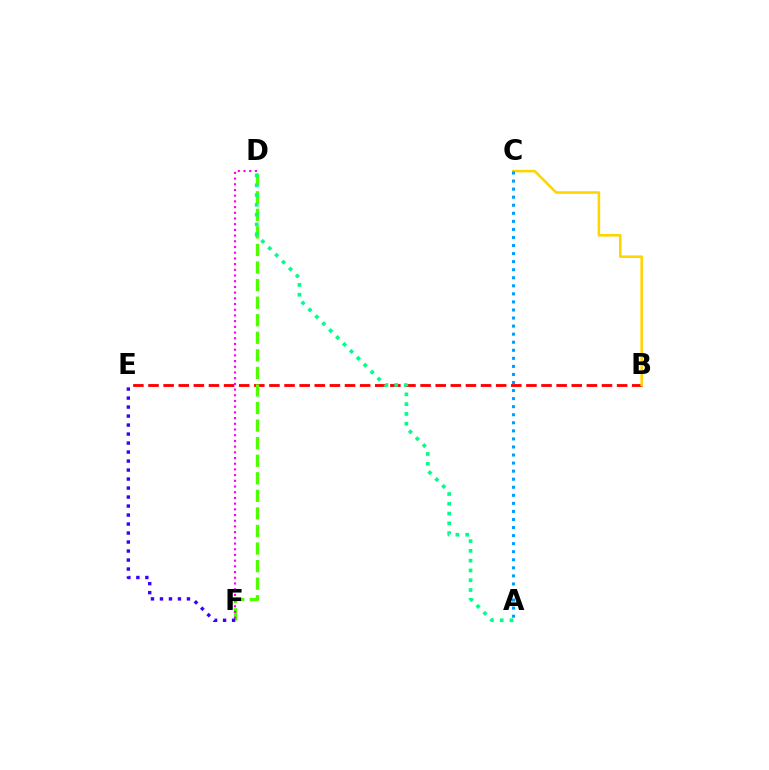{('B', 'E'): [{'color': '#ff0000', 'line_style': 'dashed', 'thickness': 2.05}], ('D', 'F'): [{'color': '#4fff00', 'line_style': 'dashed', 'thickness': 2.39}, {'color': '#ff00ed', 'line_style': 'dotted', 'thickness': 1.55}], ('A', 'D'): [{'color': '#00ff86', 'line_style': 'dotted', 'thickness': 2.66}], ('B', 'C'): [{'color': '#ffd500', 'line_style': 'solid', 'thickness': 1.85}], ('E', 'F'): [{'color': '#3700ff', 'line_style': 'dotted', 'thickness': 2.44}], ('A', 'C'): [{'color': '#009eff', 'line_style': 'dotted', 'thickness': 2.19}]}